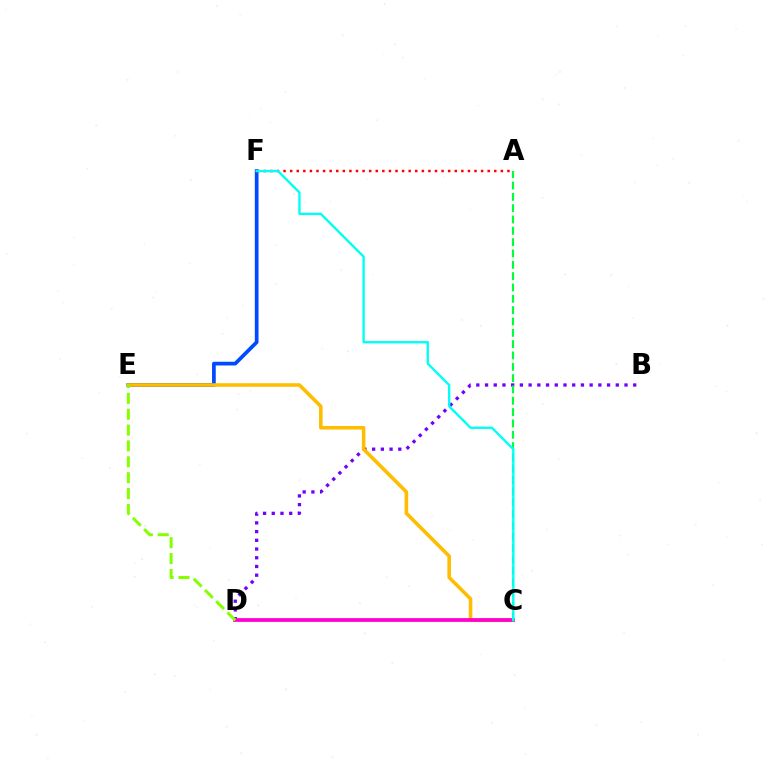{('E', 'F'): [{'color': '#004bff', 'line_style': 'solid', 'thickness': 2.68}], ('B', 'D'): [{'color': '#7200ff', 'line_style': 'dotted', 'thickness': 2.37}], ('C', 'E'): [{'color': '#ffbd00', 'line_style': 'solid', 'thickness': 2.57}], ('C', 'D'): [{'color': '#ff00cf', 'line_style': 'solid', 'thickness': 2.69}], ('D', 'E'): [{'color': '#84ff00', 'line_style': 'dashed', 'thickness': 2.16}], ('A', 'F'): [{'color': '#ff0000', 'line_style': 'dotted', 'thickness': 1.79}], ('A', 'C'): [{'color': '#00ff39', 'line_style': 'dashed', 'thickness': 1.54}], ('C', 'F'): [{'color': '#00fff6', 'line_style': 'solid', 'thickness': 1.69}]}